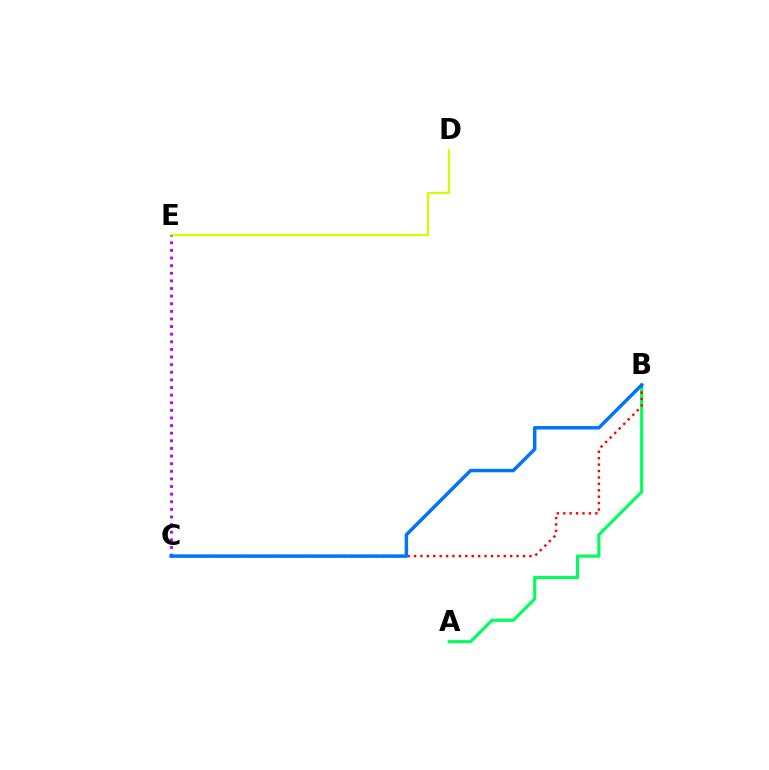{('D', 'E'): [{'color': '#d1ff00', 'line_style': 'solid', 'thickness': 1.54}], ('A', 'B'): [{'color': '#00ff5c', 'line_style': 'solid', 'thickness': 2.26}], ('C', 'E'): [{'color': '#b900ff', 'line_style': 'dotted', 'thickness': 2.07}], ('B', 'C'): [{'color': '#ff0000', 'line_style': 'dotted', 'thickness': 1.74}, {'color': '#0074ff', 'line_style': 'solid', 'thickness': 2.49}]}